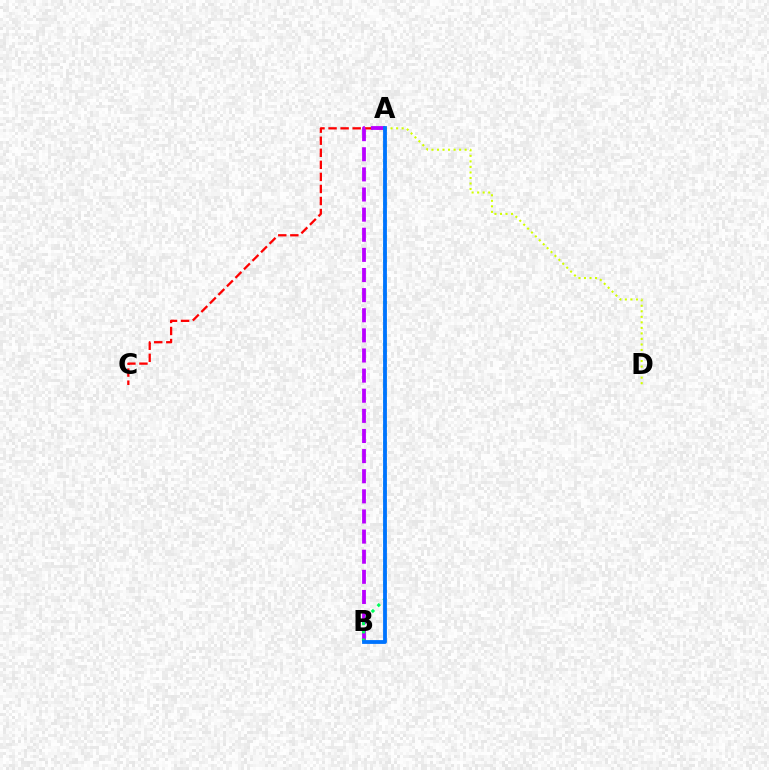{('A', 'C'): [{'color': '#ff0000', 'line_style': 'dashed', 'thickness': 1.64}], ('A', 'D'): [{'color': '#d1ff00', 'line_style': 'dotted', 'thickness': 1.5}], ('A', 'B'): [{'color': '#b900ff', 'line_style': 'dashed', 'thickness': 2.73}, {'color': '#00ff5c', 'line_style': 'dotted', 'thickness': 2.24}, {'color': '#0074ff', 'line_style': 'solid', 'thickness': 2.74}]}